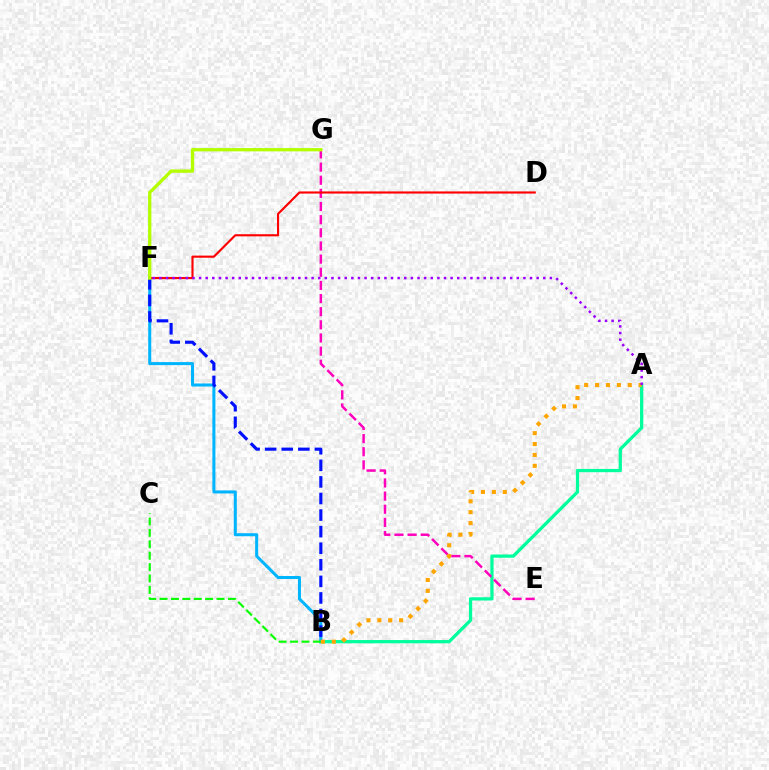{('A', 'B'): [{'color': '#00ff9d', 'line_style': 'solid', 'thickness': 2.34}, {'color': '#ffa500', 'line_style': 'dotted', 'thickness': 2.96}], ('E', 'G'): [{'color': '#ff00bd', 'line_style': 'dashed', 'thickness': 1.79}], ('B', 'F'): [{'color': '#00b5ff', 'line_style': 'solid', 'thickness': 2.19}, {'color': '#0010ff', 'line_style': 'dashed', 'thickness': 2.25}], ('B', 'C'): [{'color': '#08ff00', 'line_style': 'dashed', 'thickness': 1.55}], ('D', 'F'): [{'color': '#ff0000', 'line_style': 'solid', 'thickness': 1.54}], ('F', 'G'): [{'color': '#b3ff00', 'line_style': 'solid', 'thickness': 2.37}], ('A', 'F'): [{'color': '#9b00ff', 'line_style': 'dotted', 'thickness': 1.8}]}